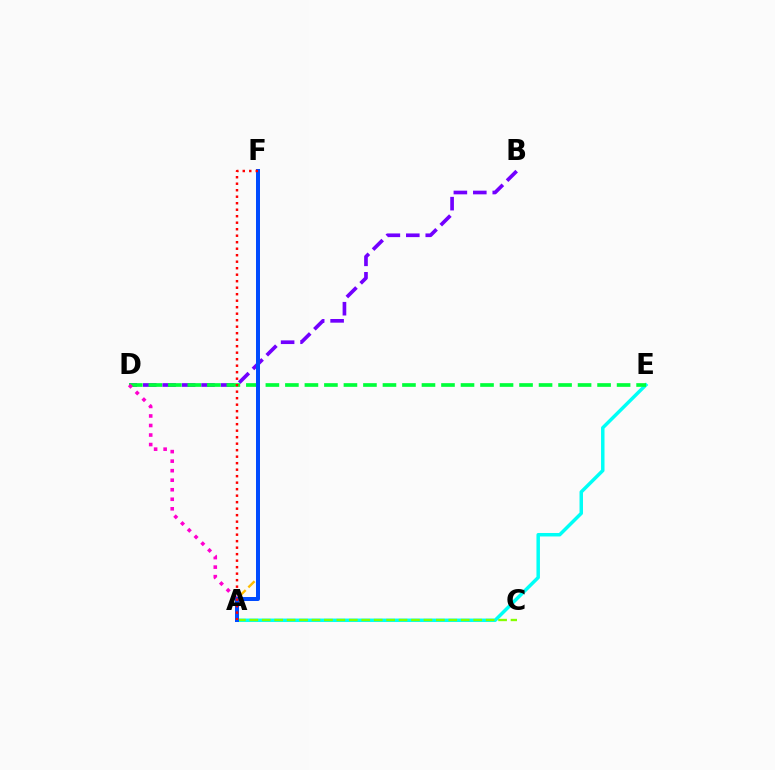{('B', 'D'): [{'color': '#7200ff', 'line_style': 'dashed', 'thickness': 2.64}], ('A', 'E'): [{'color': '#00fff6', 'line_style': 'solid', 'thickness': 2.5}], ('A', 'F'): [{'color': '#ffbd00', 'line_style': 'dashed', 'thickness': 1.71}, {'color': '#004bff', 'line_style': 'solid', 'thickness': 2.88}, {'color': '#ff0000', 'line_style': 'dotted', 'thickness': 1.77}], ('A', 'C'): [{'color': '#84ff00', 'line_style': 'dashed', 'thickness': 1.69}], ('D', 'E'): [{'color': '#00ff39', 'line_style': 'dashed', 'thickness': 2.65}], ('A', 'D'): [{'color': '#ff00cf', 'line_style': 'dotted', 'thickness': 2.59}]}